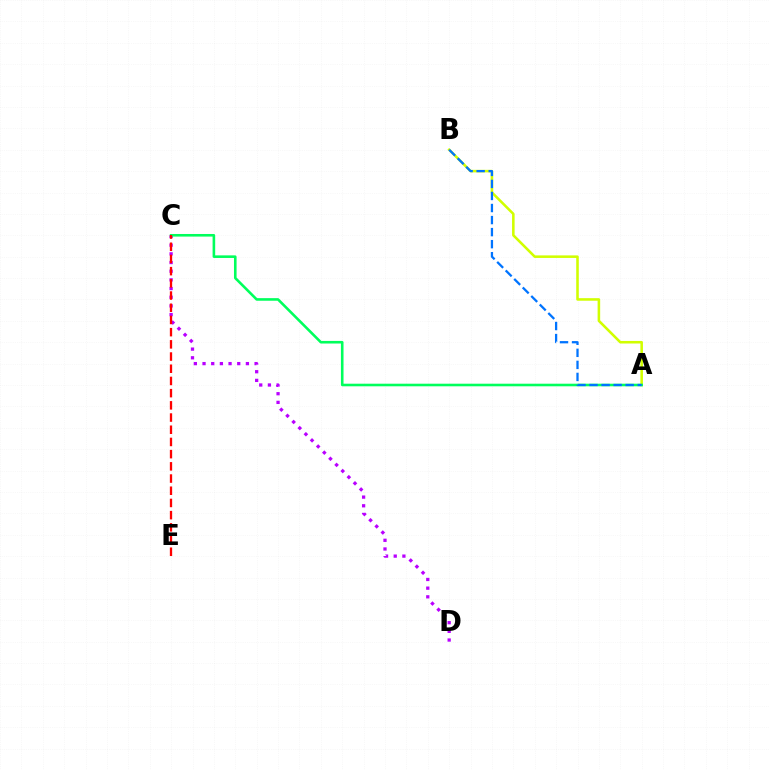{('C', 'D'): [{'color': '#b900ff', 'line_style': 'dotted', 'thickness': 2.36}], ('A', 'B'): [{'color': '#d1ff00', 'line_style': 'solid', 'thickness': 1.85}, {'color': '#0074ff', 'line_style': 'dashed', 'thickness': 1.64}], ('A', 'C'): [{'color': '#00ff5c', 'line_style': 'solid', 'thickness': 1.87}], ('C', 'E'): [{'color': '#ff0000', 'line_style': 'dashed', 'thickness': 1.66}]}